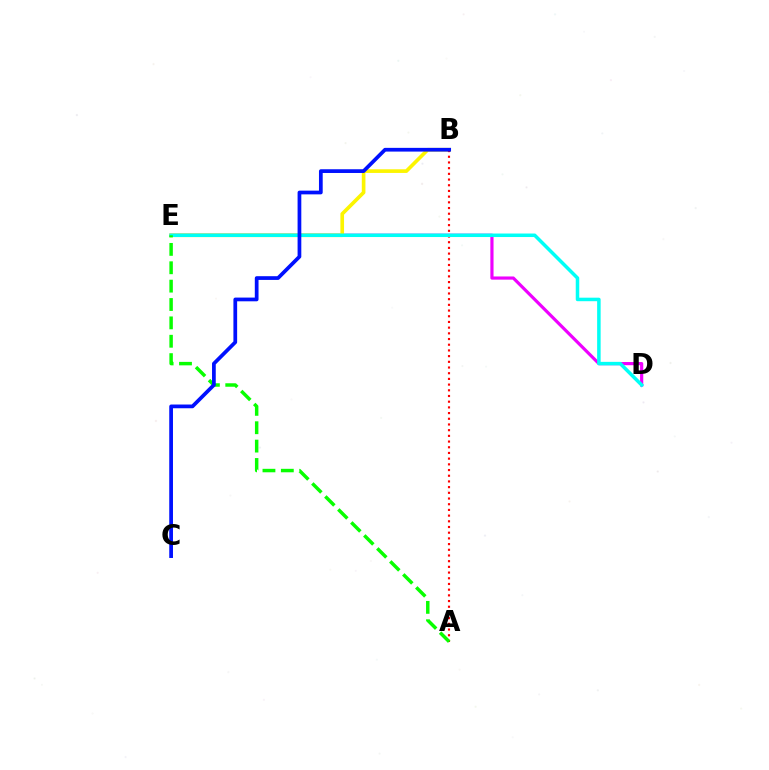{('D', 'E'): [{'color': '#ee00ff', 'line_style': 'solid', 'thickness': 2.28}, {'color': '#00fff6', 'line_style': 'solid', 'thickness': 2.53}], ('B', 'E'): [{'color': '#fcf500', 'line_style': 'solid', 'thickness': 2.63}], ('A', 'B'): [{'color': '#ff0000', 'line_style': 'dotted', 'thickness': 1.55}], ('A', 'E'): [{'color': '#08ff00', 'line_style': 'dashed', 'thickness': 2.5}], ('B', 'C'): [{'color': '#0010ff', 'line_style': 'solid', 'thickness': 2.68}]}